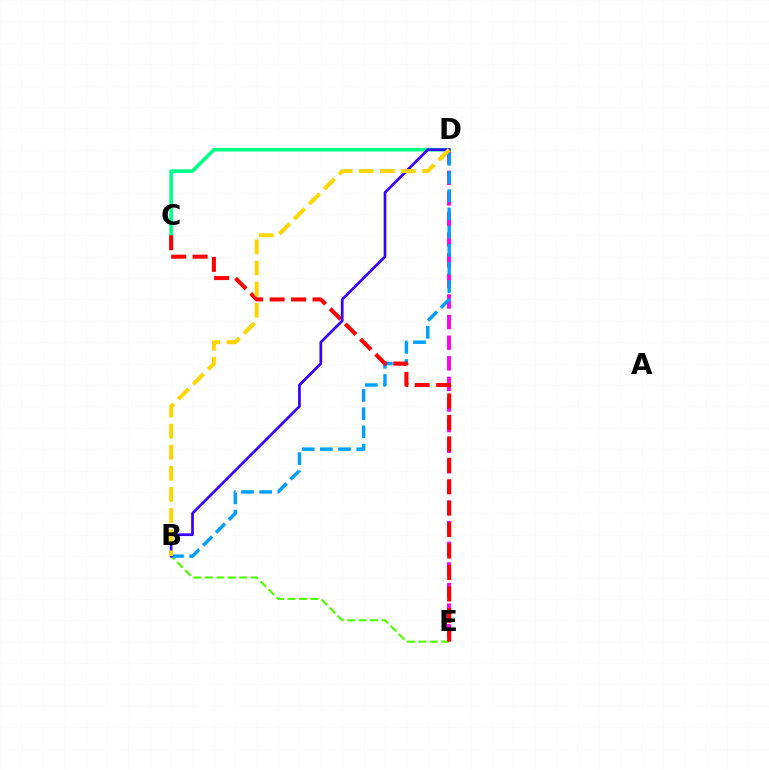{('B', 'E'): [{'color': '#4fff00', 'line_style': 'dashed', 'thickness': 1.55}], ('D', 'E'): [{'color': '#ff00ed', 'line_style': 'dashed', 'thickness': 2.8}], ('B', 'D'): [{'color': '#009eff', 'line_style': 'dashed', 'thickness': 2.47}, {'color': '#3700ff', 'line_style': 'solid', 'thickness': 1.97}, {'color': '#ffd500', 'line_style': 'dashed', 'thickness': 2.87}], ('C', 'D'): [{'color': '#00ff86', 'line_style': 'solid', 'thickness': 2.61}], ('C', 'E'): [{'color': '#ff0000', 'line_style': 'dashed', 'thickness': 2.91}]}